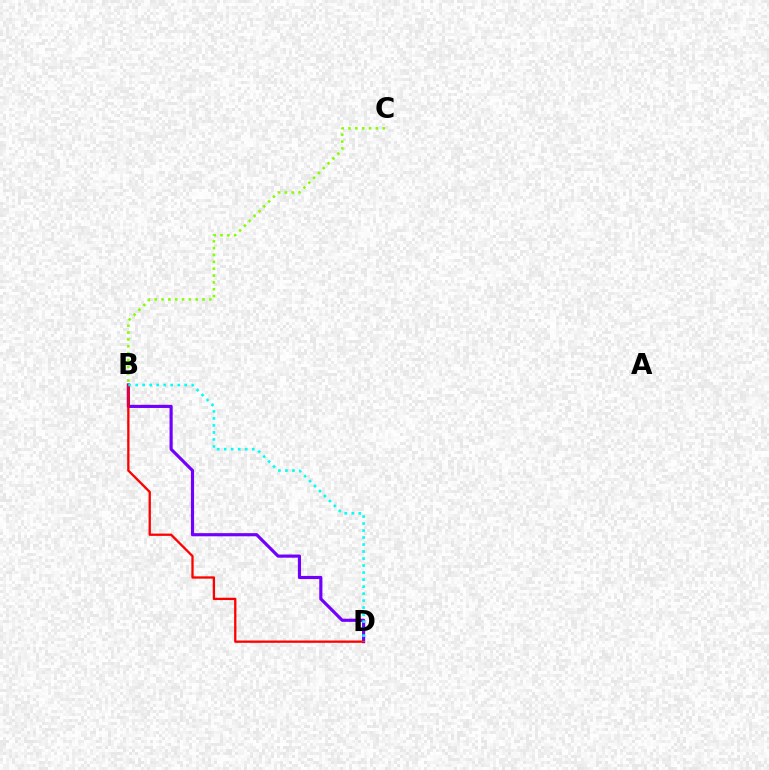{('B', 'D'): [{'color': '#7200ff', 'line_style': 'solid', 'thickness': 2.27}, {'color': '#ff0000', 'line_style': 'solid', 'thickness': 1.66}, {'color': '#00fff6', 'line_style': 'dotted', 'thickness': 1.9}], ('B', 'C'): [{'color': '#84ff00', 'line_style': 'dotted', 'thickness': 1.86}]}